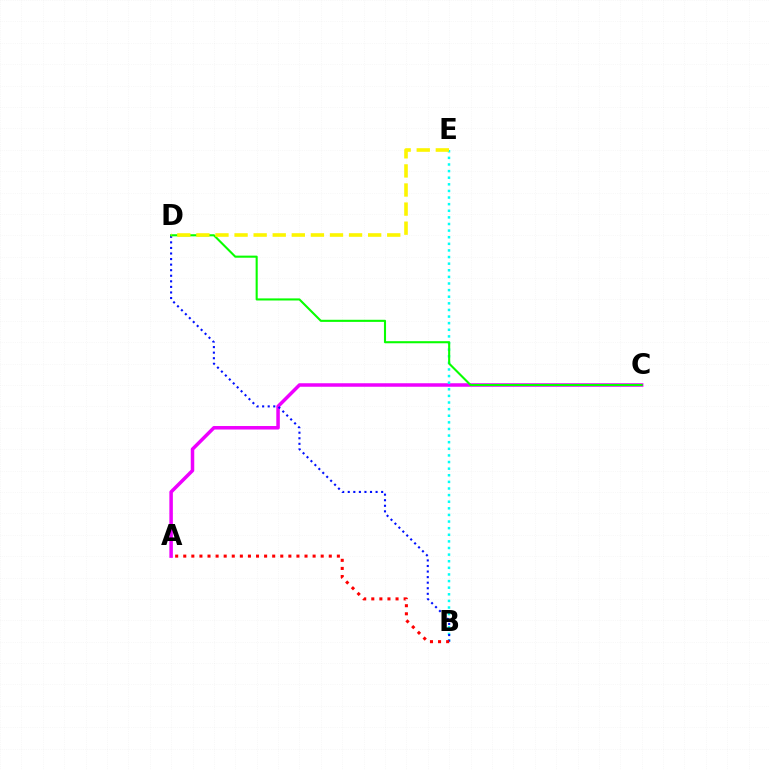{('A', 'C'): [{'color': '#ee00ff', 'line_style': 'solid', 'thickness': 2.52}], ('B', 'E'): [{'color': '#00fff6', 'line_style': 'dotted', 'thickness': 1.8}], ('B', 'D'): [{'color': '#0010ff', 'line_style': 'dotted', 'thickness': 1.51}], ('C', 'D'): [{'color': '#08ff00', 'line_style': 'solid', 'thickness': 1.51}], ('A', 'B'): [{'color': '#ff0000', 'line_style': 'dotted', 'thickness': 2.2}], ('D', 'E'): [{'color': '#fcf500', 'line_style': 'dashed', 'thickness': 2.59}]}